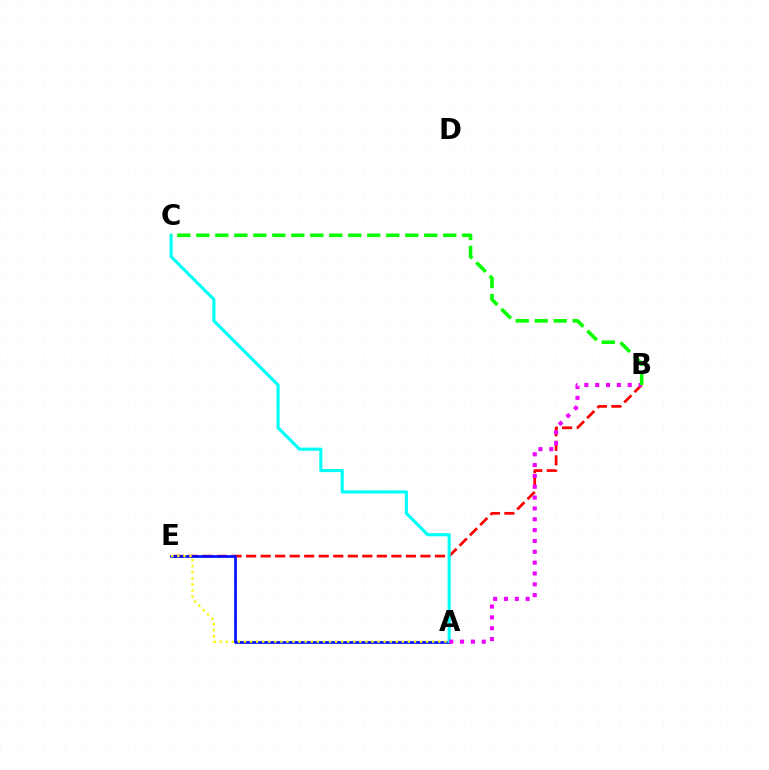{('B', 'E'): [{'color': '#ff0000', 'line_style': 'dashed', 'thickness': 1.97}], ('A', 'E'): [{'color': '#0010ff', 'line_style': 'solid', 'thickness': 1.93}, {'color': '#fcf500', 'line_style': 'dotted', 'thickness': 1.65}], ('A', 'C'): [{'color': '#00fff6', 'line_style': 'solid', 'thickness': 2.24}], ('A', 'B'): [{'color': '#ee00ff', 'line_style': 'dotted', 'thickness': 2.94}], ('B', 'C'): [{'color': '#08ff00', 'line_style': 'dashed', 'thickness': 2.58}]}